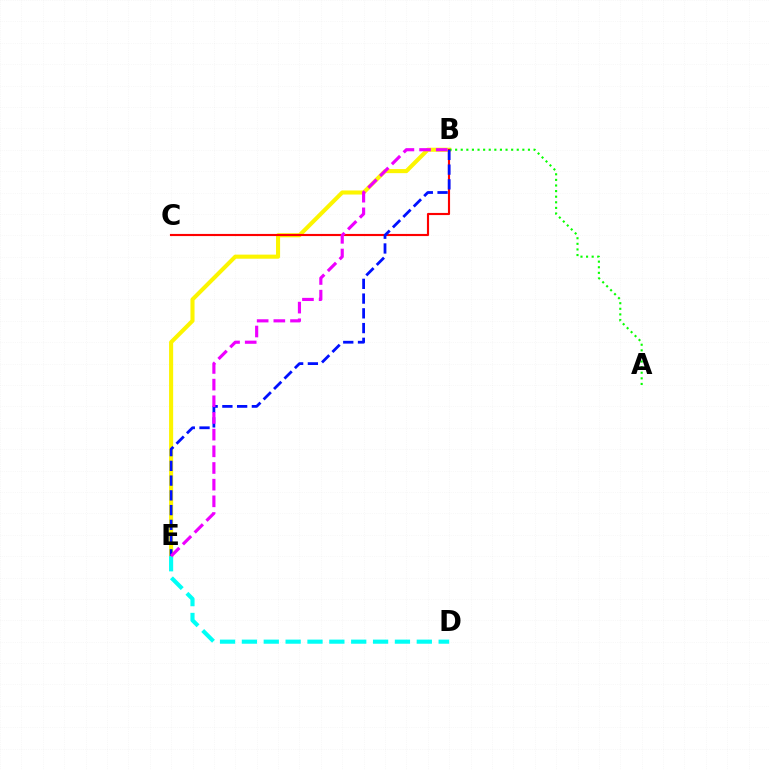{('B', 'E'): [{'color': '#fcf500', 'line_style': 'solid', 'thickness': 2.94}, {'color': '#0010ff', 'line_style': 'dashed', 'thickness': 2.0}, {'color': '#ee00ff', 'line_style': 'dashed', 'thickness': 2.26}], ('A', 'B'): [{'color': '#08ff00', 'line_style': 'dotted', 'thickness': 1.52}], ('B', 'C'): [{'color': '#ff0000', 'line_style': 'solid', 'thickness': 1.54}], ('D', 'E'): [{'color': '#00fff6', 'line_style': 'dashed', 'thickness': 2.97}]}